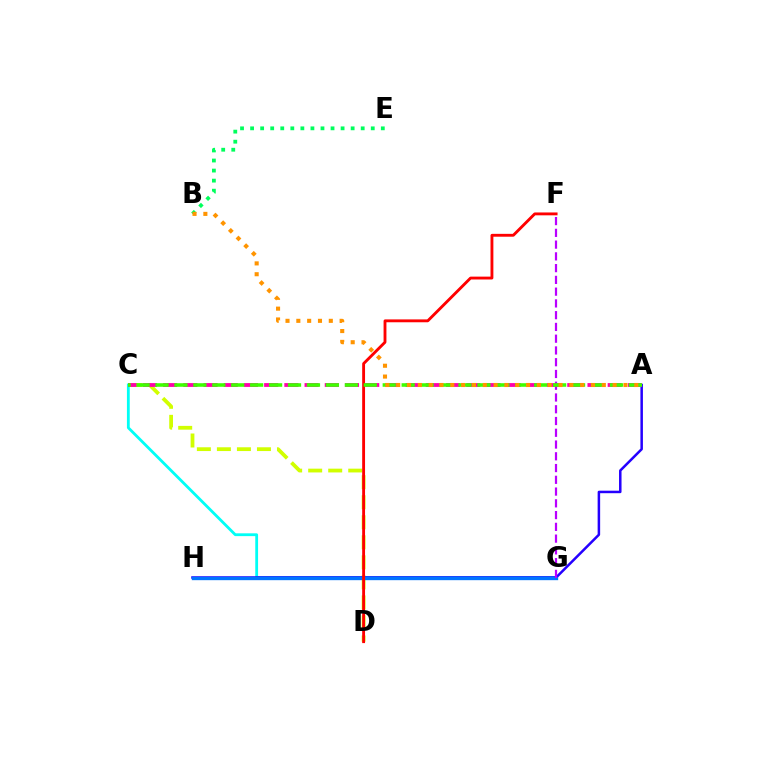{('C', 'D'): [{'color': '#d1ff00', 'line_style': 'dashed', 'thickness': 2.72}], ('C', 'G'): [{'color': '#00fff6', 'line_style': 'solid', 'thickness': 2.02}], ('A', 'H'): [{'color': '#2500ff', 'line_style': 'solid', 'thickness': 1.81}], ('G', 'H'): [{'color': '#0074ff', 'line_style': 'solid', 'thickness': 2.41}], ('F', 'G'): [{'color': '#b900ff', 'line_style': 'dashed', 'thickness': 1.6}], ('B', 'E'): [{'color': '#00ff5c', 'line_style': 'dotted', 'thickness': 2.73}], ('D', 'F'): [{'color': '#ff0000', 'line_style': 'solid', 'thickness': 2.06}], ('A', 'C'): [{'color': '#ff00ac', 'line_style': 'dashed', 'thickness': 2.75}, {'color': '#3dff00', 'line_style': 'dashed', 'thickness': 2.57}], ('A', 'B'): [{'color': '#ff9400', 'line_style': 'dotted', 'thickness': 2.94}]}